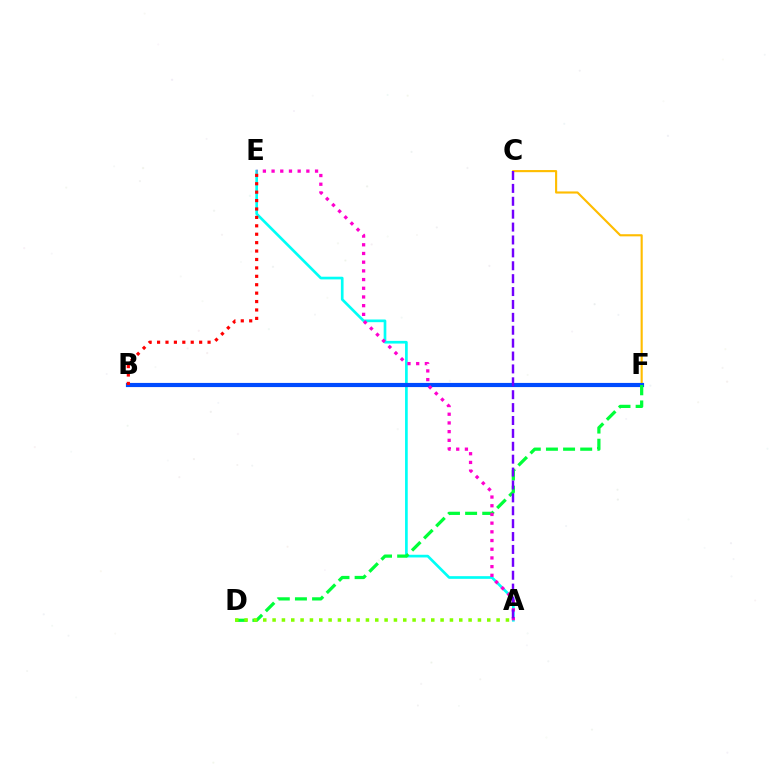{('C', 'F'): [{'color': '#ffbd00', 'line_style': 'solid', 'thickness': 1.53}], ('A', 'E'): [{'color': '#00fff6', 'line_style': 'solid', 'thickness': 1.93}, {'color': '#ff00cf', 'line_style': 'dotted', 'thickness': 2.36}], ('B', 'F'): [{'color': '#004bff', 'line_style': 'solid', 'thickness': 2.99}], ('D', 'F'): [{'color': '#00ff39', 'line_style': 'dashed', 'thickness': 2.33}], ('A', 'C'): [{'color': '#7200ff', 'line_style': 'dashed', 'thickness': 1.75}], ('A', 'D'): [{'color': '#84ff00', 'line_style': 'dotted', 'thickness': 2.54}], ('B', 'E'): [{'color': '#ff0000', 'line_style': 'dotted', 'thickness': 2.29}]}